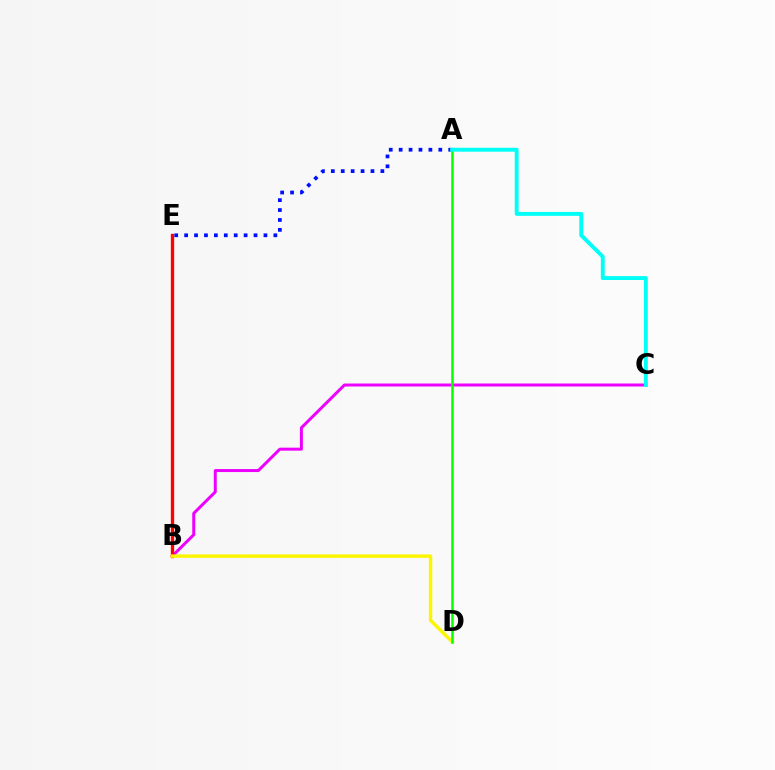{('B', 'C'): [{'color': '#ee00ff', 'line_style': 'solid', 'thickness': 2.15}], ('B', 'E'): [{'color': '#ff0000', 'line_style': 'solid', 'thickness': 2.4}], ('A', 'E'): [{'color': '#0010ff', 'line_style': 'dotted', 'thickness': 2.69}], ('B', 'D'): [{'color': '#fcf500', 'line_style': 'solid', 'thickness': 2.48}], ('A', 'D'): [{'color': '#08ff00', 'line_style': 'solid', 'thickness': 1.82}], ('A', 'C'): [{'color': '#00fff6', 'line_style': 'solid', 'thickness': 2.81}]}